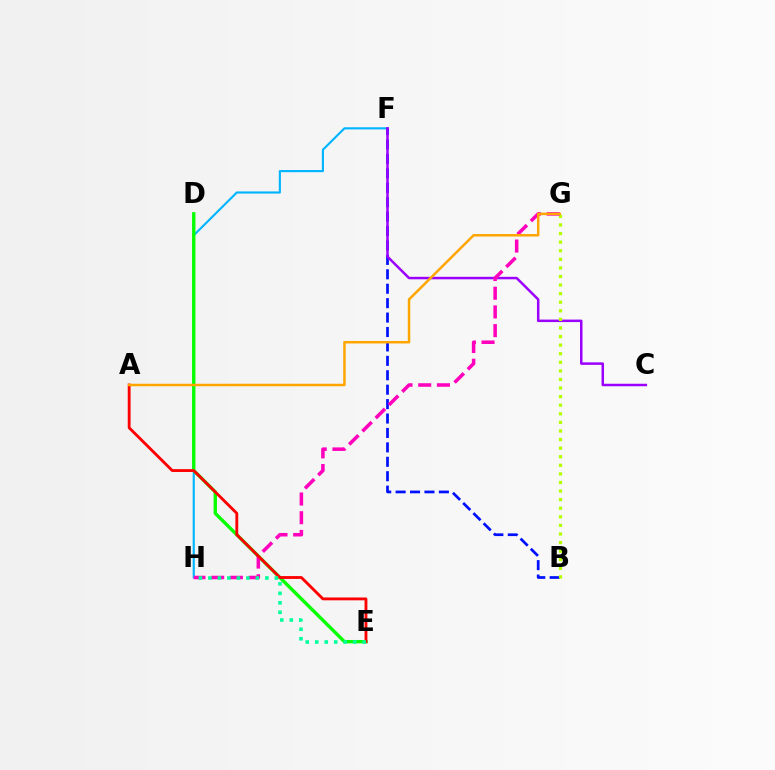{('F', 'H'): [{'color': '#00b5ff', 'line_style': 'solid', 'thickness': 1.54}], ('B', 'F'): [{'color': '#0010ff', 'line_style': 'dashed', 'thickness': 1.96}], ('C', 'F'): [{'color': '#9b00ff', 'line_style': 'solid', 'thickness': 1.8}], ('D', 'E'): [{'color': '#08ff00', 'line_style': 'solid', 'thickness': 2.43}], ('B', 'G'): [{'color': '#b3ff00', 'line_style': 'dotted', 'thickness': 2.33}], ('G', 'H'): [{'color': '#ff00bd', 'line_style': 'dashed', 'thickness': 2.54}], ('A', 'E'): [{'color': '#ff0000', 'line_style': 'solid', 'thickness': 2.05}], ('A', 'G'): [{'color': '#ffa500', 'line_style': 'solid', 'thickness': 1.79}], ('E', 'H'): [{'color': '#00ff9d', 'line_style': 'dotted', 'thickness': 2.58}]}